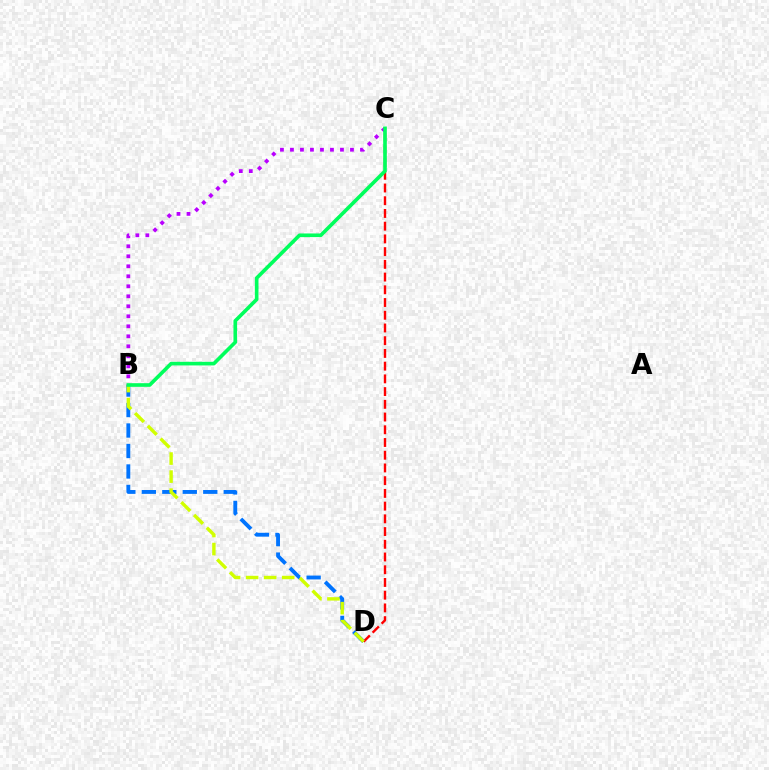{('B', 'C'): [{'color': '#b900ff', 'line_style': 'dotted', 'thickness': 2.72}, {'color': '#00ff5c', 'line_style': 'solid', 'thickness': 2.62}], ('B', 'D'): [{'color': '#0074ff', 'line_style': 'dashed', 'thickness': 2.78}, {'color': '#d1ff00', 'line_style': 'dashed', 'thickness': 2.45}], ('C', 'D'): [{'color': '#ff0000', 'line_style': 'dashed', 'thickness': 1.73}]}